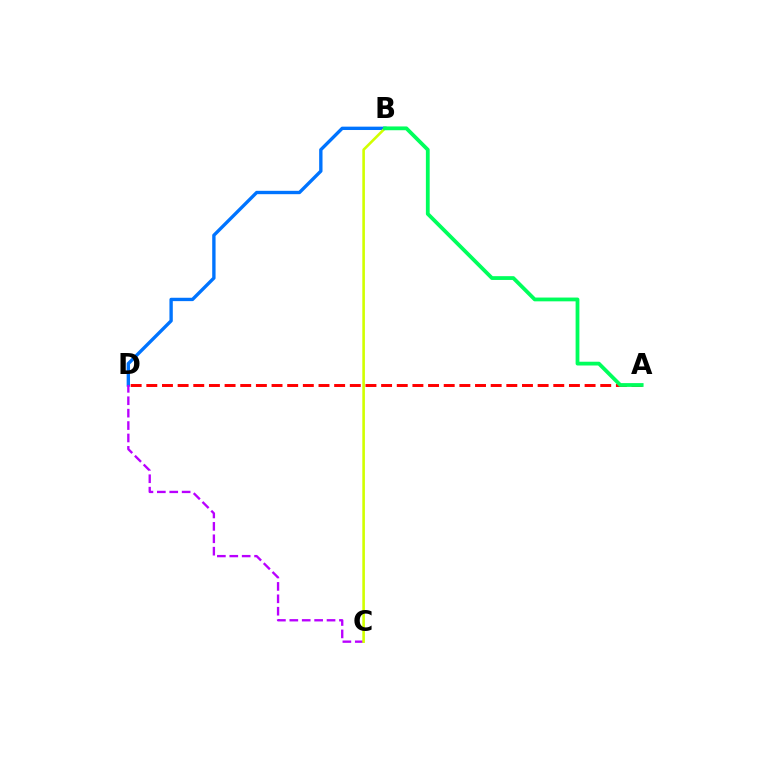{('B', 'D'): [{'color': '#0074ff', 'line_style': 'solid', 'thickness': 2.42}], ('C', 'D'): [{'color': '#b900ff', 'line_style': 'dashed', 'thickness': 1.69}], ('B', 'C'): [{'color': '#d1ff00', 'line_style': 'solid', 'thickness': 1.88}], ('A', 'D'): [{'color': '#ff0000', 'line_style': 'dashed', 'thickness': 2.13}], ('A', 'B'): [{'color': '#00ff5c', 'line_style': 'solid', 'thickness': 2.73}]}